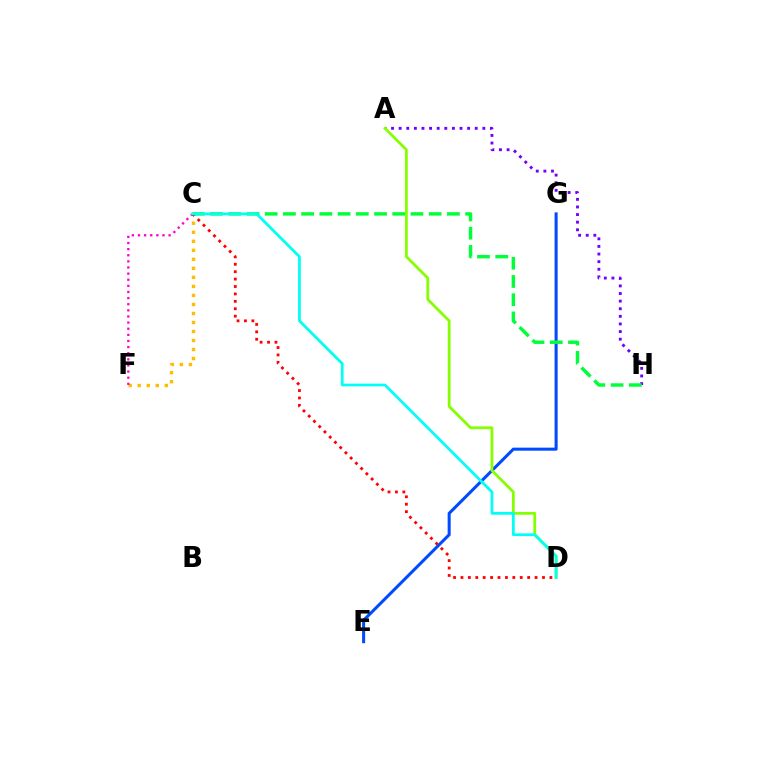{('E', 'G'): [{'color': '#004bff', 'line_style': 'solid', 'thickness': 2.19}], ('A', 'H'): [{'color': '#7200ff', 'line_style': 'dotted', 'thickness': 2.07}], ('A', 'D'): [{'color': '#84ff00', 'line_style': 'solid', 'thickness': 2.0}], ('C', 'H'): [{'color': '#00ff39', 'line_style': 'dashed', 'thickness': 2.48}], ('C', 'F'): [{'color': '#ffbd00', 'line_style': 'dotted', 'thickness': 2.45}, {'color': '#ff00cf', 'line_style': 'dotted', 'thickness': 1.66}], ('C', 'D'): [{'color': '#ff0000', 'line_style': 'dotted', 'thickness': 2.01}, {'color': '#00fff6', 'line_style': 'solid', 'thickness': 1.99}]}